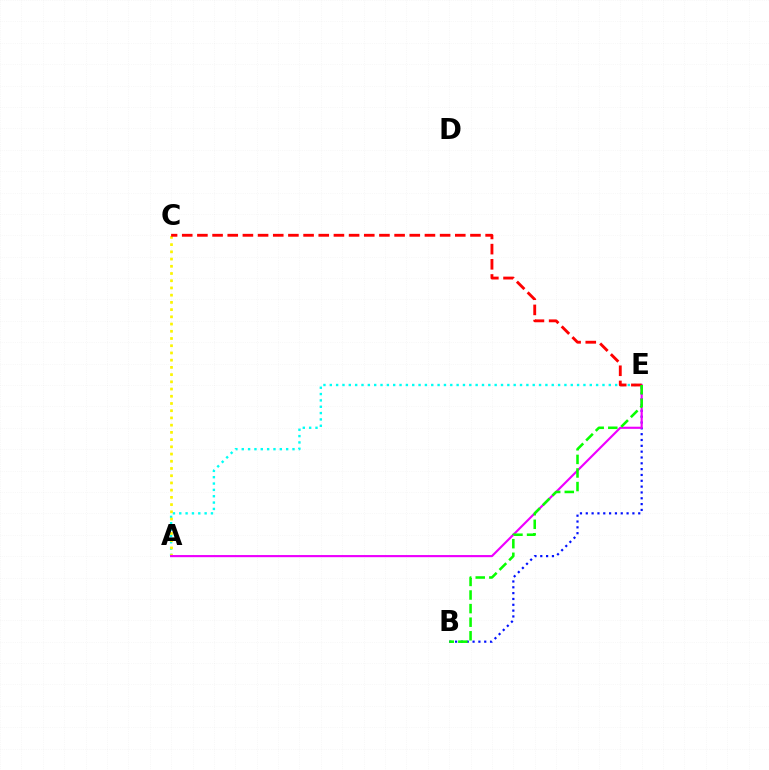{('B', 'E'): [{'color': '#0010ff', 'line_style': 'dotted', 'thickness': 1.58}, {'color': '#08ff00', 'line_style': 'dashed', 'thickness': 1.85}], ('A', 'E'): [{'color': '#00fff6', 'line_style': 'dotted', 'thickness': 1.72}, {'color': '#ee00ff', 'line_style': 'solid', 'thickness': 1.54}], ('A', 'C'): [{'color': '#fcf500', 'line_style': 'dotted', 'thickness': 1.96}], ('C', 'E'): [{'color': '#ff0000', 'line_style': 'dashed', 'thickness': 2.06}]}